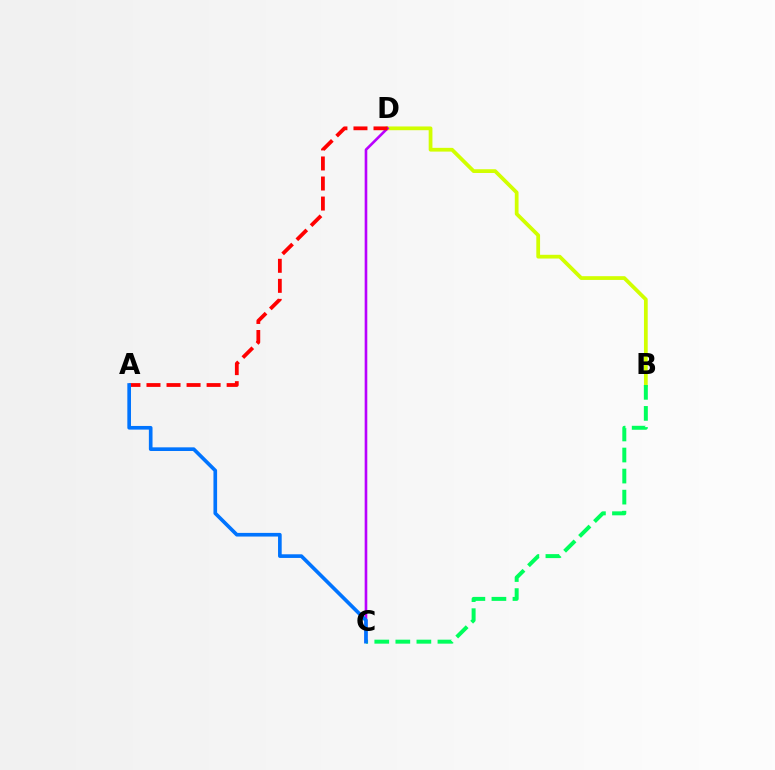{('B', 'D'): [{'color': '#d1ff00', 'line_style': 'solid', 'thickness': 2.7}], ('B', 'C'): [{'color': '#00ff5c', 'line_style': 'dashed', 'thickness': 2.86}], ('C', 'D'): [{'color': '#b900ff', 'line_style': 'solid', 'thickness': 1.89}], ('A', 'D'): [{'color': '#ff0000', 'line_style': 'dashed', 'thickness': 2.72}], ('A', 'C'): [{'color': '#0074ff', 'line_style': 'solid', 'thickness': 2.63}]}